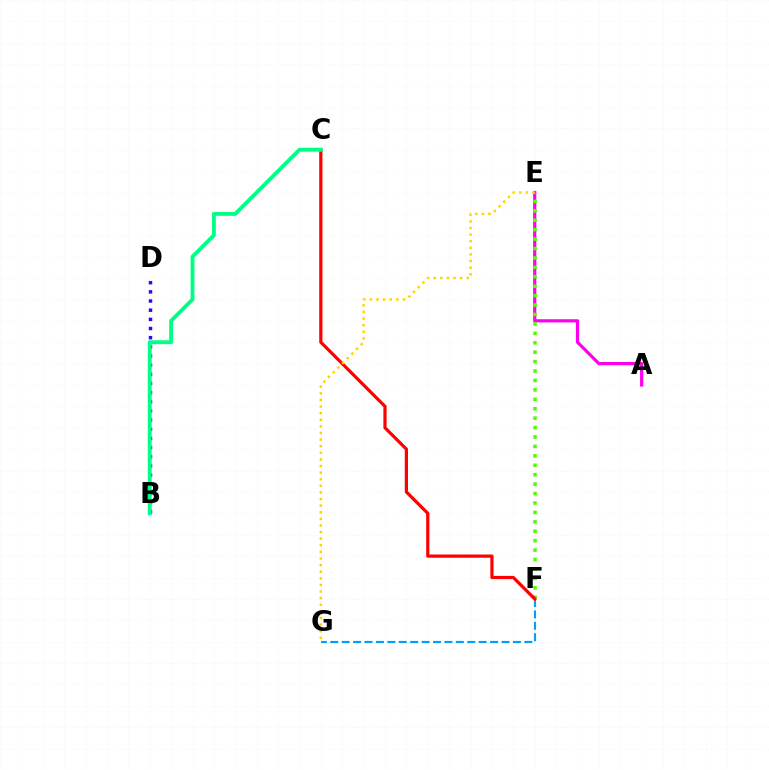{('A', 'E'): [{'color': '#ff00ed', 'line_style': 'solid', 'thickness': 2.3}], ('E', 'F'): [{'color': '#4fff00', 'line_style': 'dotted', 'thickness': 2.56}], ('F', 'G'): [{'color': '#009eff', 'line_style': 'dashed', 'thickness': 1.55}], ('C', 'F'): [{'color': '#ff0000', 'line_style': 'solid', 'thickness': 2.31}], ('E', 'G'): [{'color': '#ffd500', 'line_style': 'dotted', 'thickness': 1.8}], ('B', 'D'): [{'color': '#3700ff', 'line_style': 'dotted', 'thickness': 2.49}], ('B', 'C'): [{'color': '#00ff86', 'line_style': 'solid', 'thickness': 2.79}]}